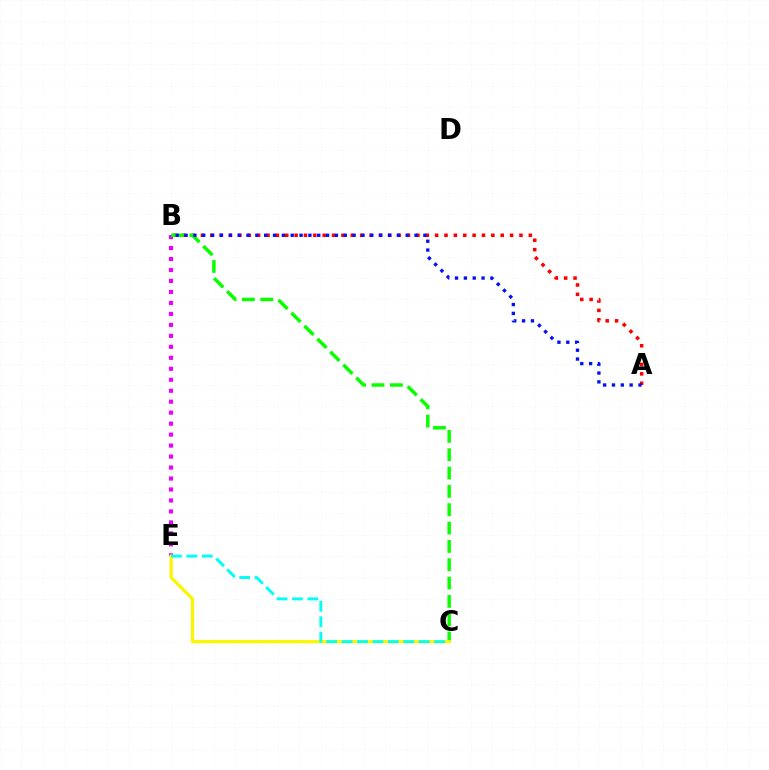{('A', 'B'): [{'color': '#ff0000', 'line_style': 'dotted', 'thickness': 2.55}, {'color': '#0010ff', 'line_style': 'dotted', 'thickness': 2.4}], ('B', 'E'): [{'color': '#ee00ff', 'line_style': 'dotted', 'thickness': 2.98}], ('B', 'C'): [{'color': '#08ff00', 'line_style': 'dashed', 'thickness': 2.49}], ('C', 'E'): [{'color': '#fcf500', 'line_style': 'solid', 'thickness': 2.31}, {'color': '#00fff6', 'line_style': 'dashed', 'thickness': 2.09}]}